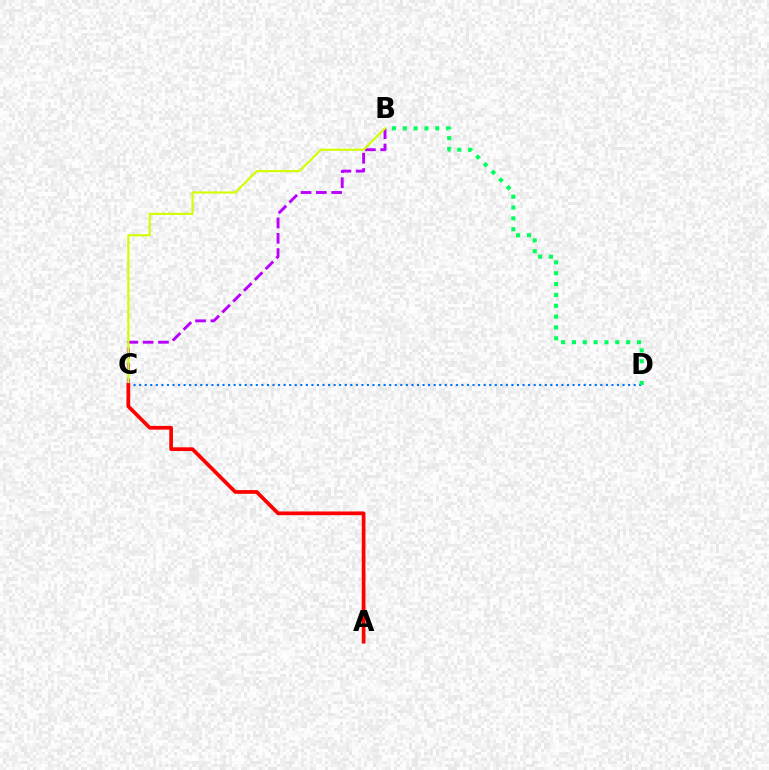{('C', 'D'): [{'color': '#0074ff', 'line_style': 'dotted', 'thickness': 1.51}], ('B', 'D'): [{'color': '#00ff5c', 'line_style': 'dotted', 'thickness': 2.95}], ('B', 'C'): [{'color': '#b900ff', 'line_style': 'dashed', 'thickness': 2.08}, {'color': '#d1ff00', 'line_style': 'solid', 'thickness': 1.54}], ('A', 'C'): [{'color': '#ff0000', 'line_style': 'solid', 'thickness': 2.68}]}